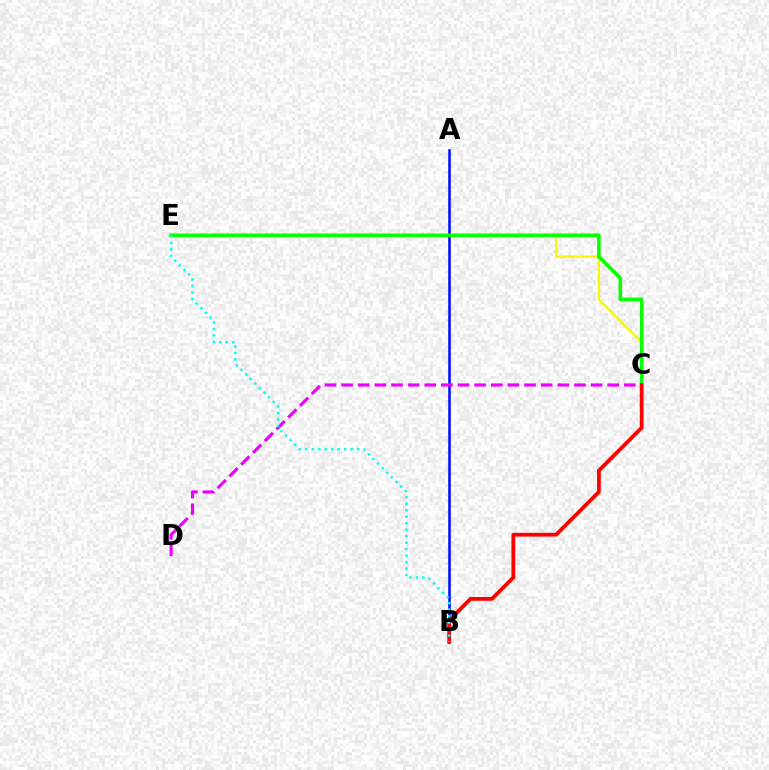{('A', 'B'): [{'color': '#0010ff', 'line_style': 'solid', 'thickness': 1.85}], ('C', 'E'): [{'color': '#fcf500', 'line_style': 'solid', 'thickness': 1.64}, {'color': '#08ff00', 'line_style': 'solid', 'thickness': 2.57}], ('C', 'D'): [{'color': '#ee00ff', 'line_style': 'dashed', 'thickness': 2.26}], ('B', 'C'): [{'color': '#ff0000', 'line_style': 'solid', 'thickness': 2.73}], ('B', 'E'): [{'color': '#00fff6', 'line_style': 'dotted', 'thickness': 1.76}]}